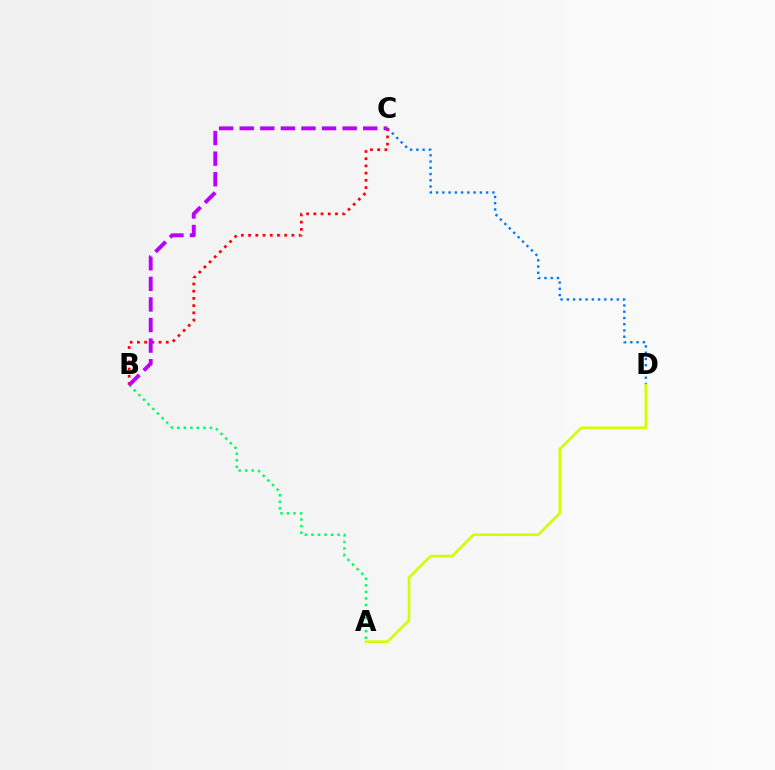{('C', 'D'): [{'color': '#0074ff', 'line_style': 'dotted', 'thickness': 1.7}], ('A', 'D'): [{'color': '#d1ff00', 'line_style': 'solid', 'thickness': 1.88}], ('B', 'C'): [{'color': '#ff0000', 'line_style': 'dotted', 'thickness': 1.96}, {'color': '#b900ff', 'line_style': 'dashed', 'thickness': 2.8}], ('A', 'B'): [{'color': '#00ff5c', 'line_style': 'dotted', 'thickness': 1.78}]}